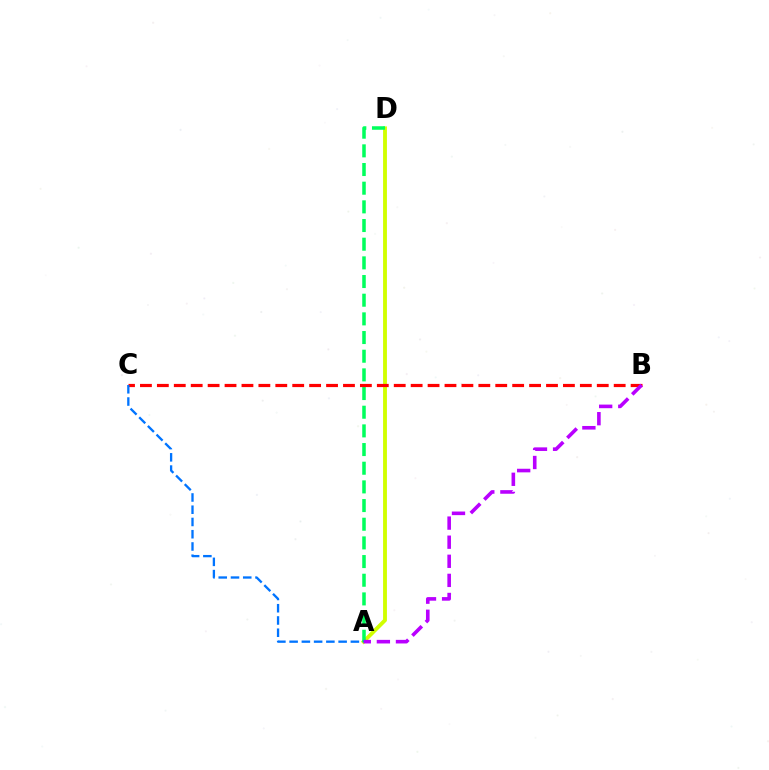{('A', 'D'): [{'color': '#d1ff00', 'line_style': 'solid', 'thickness': 2.78}, {'color': '#00ff5c', 'line_style': 'dashed', 'thickness': 2.54}], ('B', 'C'): [{'color': '#ff0000', 'line_style': 'dashed', 'thickness': 2.3}], ('A', 'B'): [{'color': '#b900ff', 'line_style': 'dashed', 'thickness': 2.59}], ('A', 'C'): [{'color': '#0074ff', 'line_style': 'dashed', 'thickness': 1.66}]}